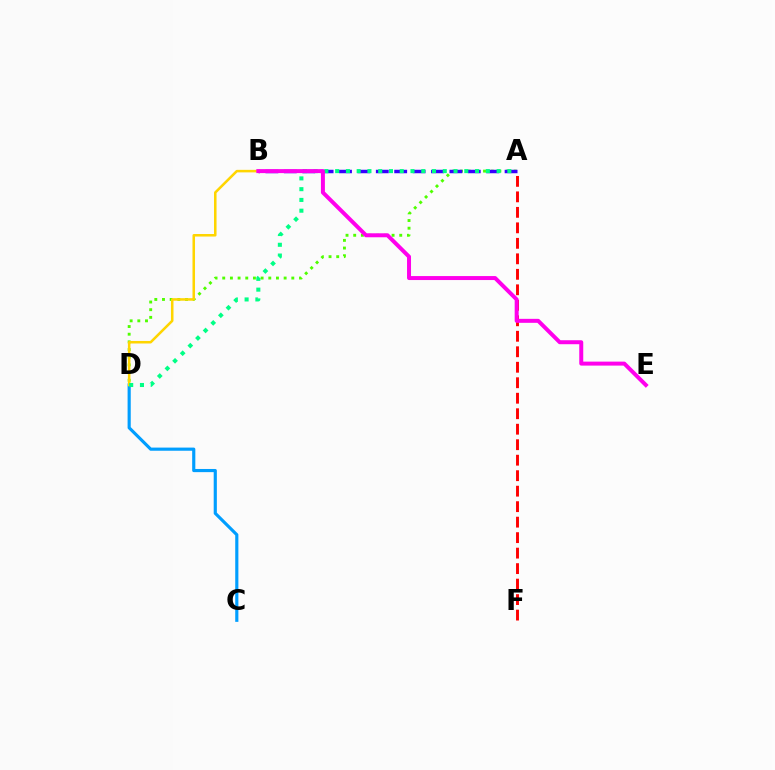{('A', 'D'): [{'color': '#4fff00', 'line_style': 'dotted', 'thickness': 2.09}, {'color': '#00ff86', 'line_style': 'dotted', 'thickness': 2.92}], ('C', 'D'): [{'color': '#009eff', 'line_style': 'solid', 'thickness': 2.27}], ('A', 'B'): [{'color': '#3700ff', 'line_style': 'dashed', 'thickness': 2.5}], ('B', 'D'): [{'color': '#ffd500', 'line_style': 'solid', 'thickness': 1.82}], ('A', 'F'): [{'color': '#ff0000', 'line_style': 'dashed', 'thickness': 2.1}], ('B', 'E'): [{'color': '#ff00ed', 'line_style': 'solid', 'thickness': 2.87}]}